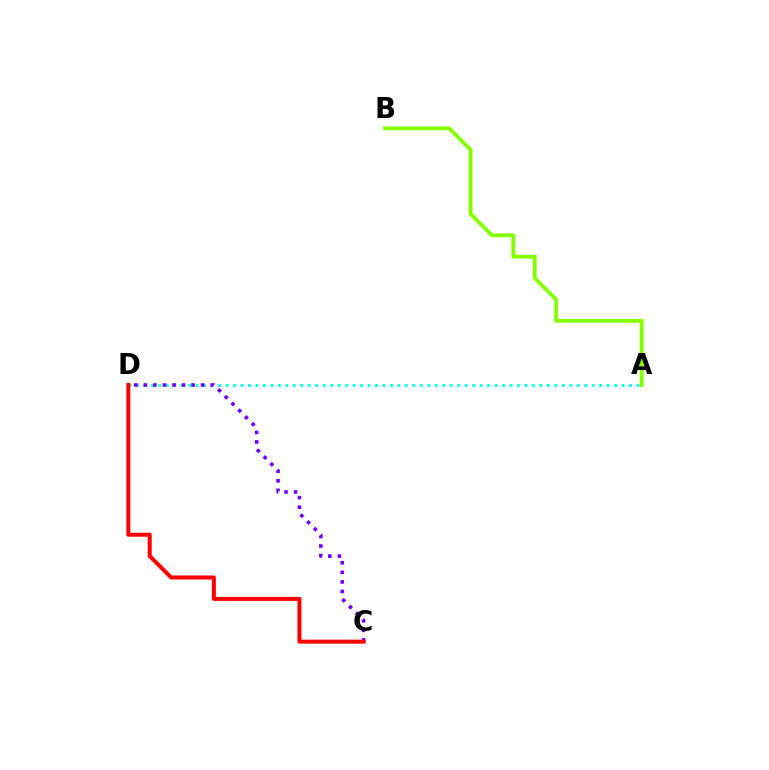{('A', 'D'): [{'color': '#00fff6', 'line_style': 'dotted', 'thickness': 2.03}], ('C', 'D'): [{'color': '#7200ff', 'line_style': 'dotted', 'thickness': 2.59}, {'color': '#ff0000', 'line_style': 'solid', 'thickness': 2.88}], ('A', 'B'): [{'color': '#84ff00', 'line_style': 'solid', 'thickness': 2.75}]}